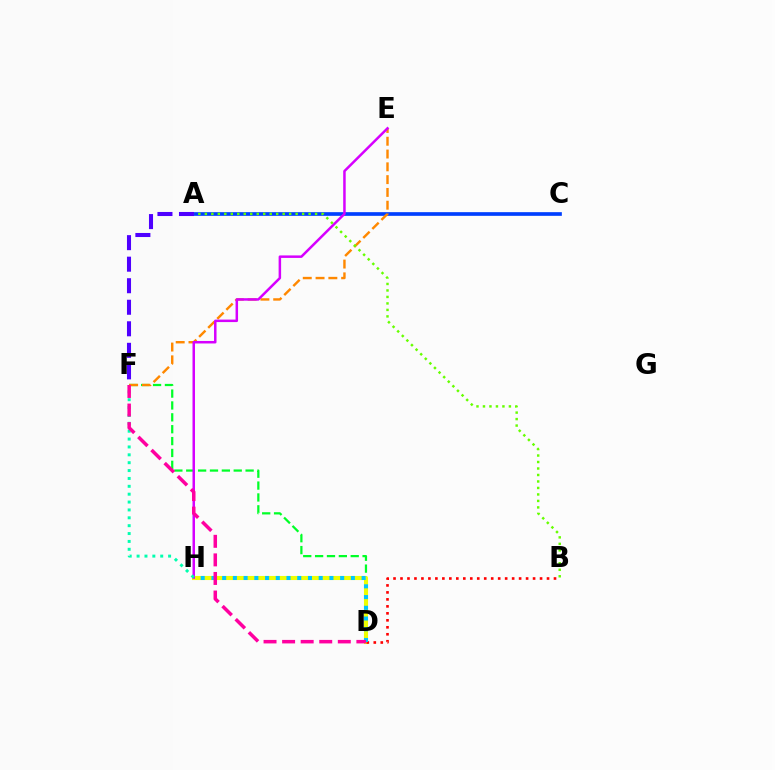{('D', 'F'): [{'color': '#00ff27', 'line_style': 'dashed', 'thickness': 1.61}, {'color': '#ff00a0', 'line_style': 'dashed', 'thickness': 2.52}], ('A', 'C'): [{'color': '#003fff', 'line_style': 'solid', 'thickness': 2.65}], ('D', 'H'): [{'color': '#eeff00', 'line_style': 'solid', 'thickness': 2.95}, {'color': '#00c7ff', 'line_style': 'dotted', 'thickness': 2.91}], ('B', 'D'): [{'color': '#ff0000', 'line_style': 'dotted', 'thickness': 1.9}], ('E', 'F'): [{'color': '#ff8800', 'line_style': 'dashed', 'thickness': 1.74}], ('E', 'H'): [{'color': '#d600ff', 'line_style': 'solid', 'thickness': 1.8}], ('F', 'H'): [{'color': '#00ffaf', 'line_style': 'dotted', 'thickness': 2.14}], ('A', 'B'): [{'color': '#66ff00', 'line_style': 'dotted', 'thickness': 1.76}], ('A', 'F'): [{'color': '#4f00ff', 'line_style': 'dashed', 'thickness': 2.93}]}